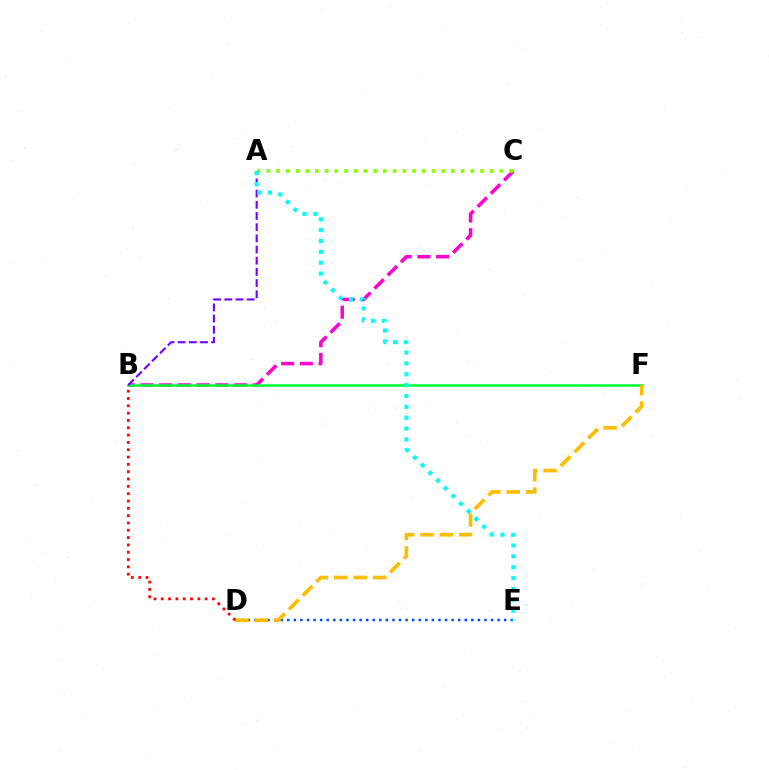{('B', 'C'): [{'color': '#ff00cf', 'line_style': 'dashed', 'thickness': 2.54}], ('A', 'C'): [{'color': '#84ff00', 'line_style': 'dotted', 'thickness': 2.64}], ('D', 'E'): [{'color': '#004bff', 'line_style': 'dotted', 'thickness': 1.79}], ('B', 'F'): [{'color': '#00ff39', 'line_style': 'solid', 'thickness': 1.82}], ('B', 'D'): [{'color': '#ff0000', 'line_style': 'dotted', 'thickness': 1.99}], ('A', 'B'): [{'color': '#7200ff', 'line_style': 'dashed', 'thickness': 1.52}], ('A', 'E'): [{'color': '#00fff6', 'line_style': 'dotted', 'thickness': 2.95}], ('D', 'F'): [{'color': '#ffbd00', 'line_style': 'dashed', 'thickness': 2.64}]}